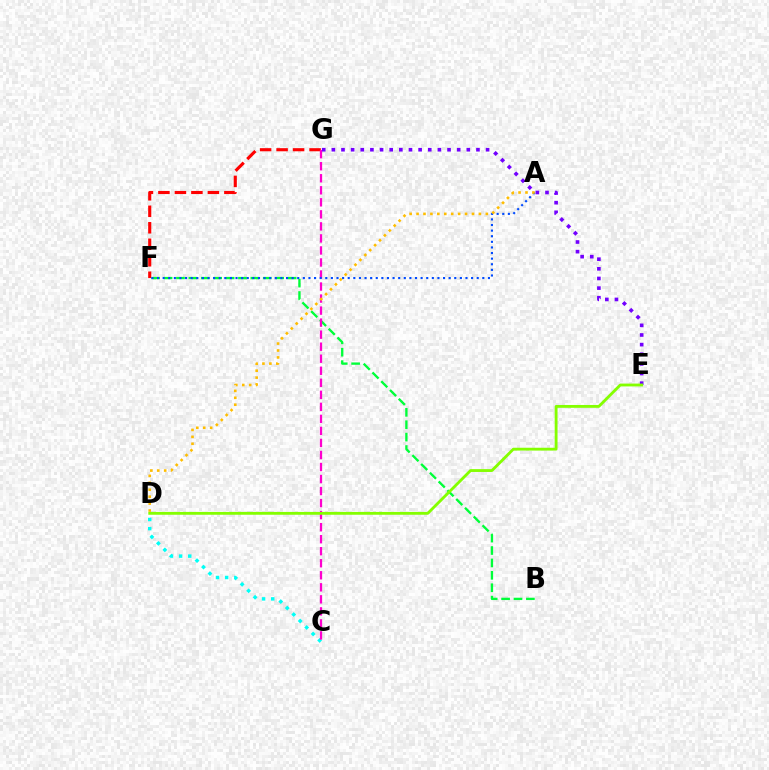{('C', 'D'): [{'color': '#00fff6', 'line_style': 'dotted', 'thickness': 2.49}], ('F', 'G'): [{'color': '#ff0000', 'line_style': 'dashed', 'thickness': 2.24}], ('B', 'F'): [{'color': '#00ff39', 'line_style': 'dashed', 'thickness': 1.68}], ('C', 'G'): [{'color': '#ff00cf', 'line_style': 'dashed', 'thickness': 1.63}], ('E', 'G'): [{'color': '#7200ff', 'line_style': 'dotted', 'thickness': 2.62}], ('A', 'F'): [{'color': '#004bff', 'line_style': 'dotted', 'thickness': 1.52}], ('D', 'E'): [{'color': '#84ff00', 'line_style': 'solid', 'thickness': 2.04}], ('A', 'D'): [{'color': '#ffbd00', 'line_style': 'dotted', 'thickness': 1.88}]}